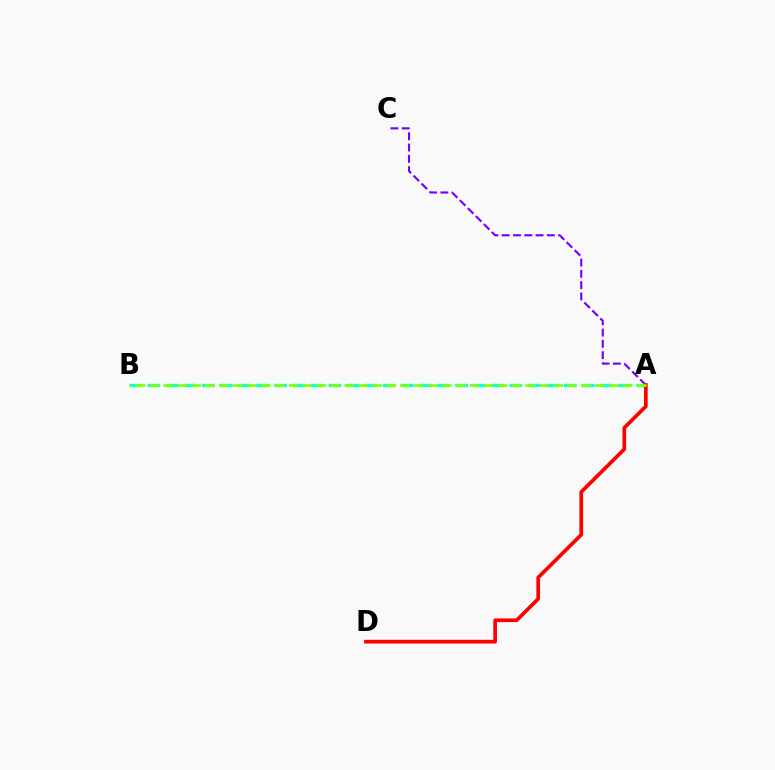{('A', 'C'): [{'color': '#7200ff', 'line_style': 'dashed', 'thickness': 1.53}], ('A', 'B'): [{'color': '#00fff6', 'line_style': 'dashed', 'thickness': 2.46}, {'color': '#84ff00', 'line_style': 'dashed', 'thickness': 1.89}], ('A', 'D'): [{'color': '#ff0000', 'line_style': 'solid', 'thickness': 2.66}]}